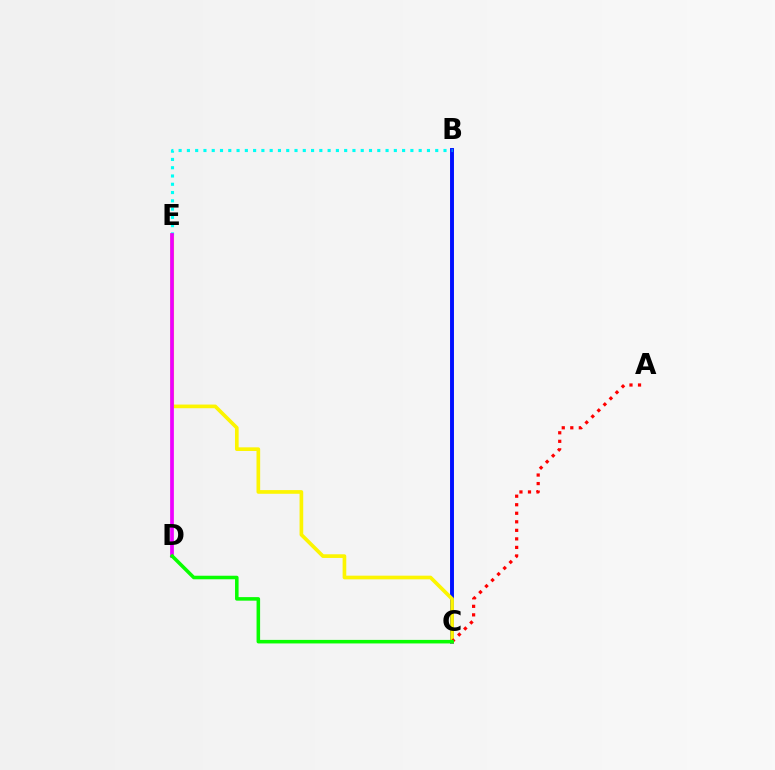{('B', 'C'): [{'color': '#0010ff', 'line_style': 'solid', 'thickness': 2.82}], ('C', 'E'): [{'color': '#fcf500', 'line_style': 'solid', 'thickness': 2.64}], ('B', 'E'): [{'color': '#00fff6', 'line_style': 'dotted', 'thickness': 2.25}], ('D', 'E'): [{'color': '#ee00ff', 'line_style': 'solid', 'thickness': 2.69}], ('A', 'C'): [{'color': '#ff0000', 'line_style': 'dotted', 'thickness': 2.32}], ('C', 'D'): [{'color': '#08ff00', 'line_style': 'solid', 'thickness': 2.55}]}